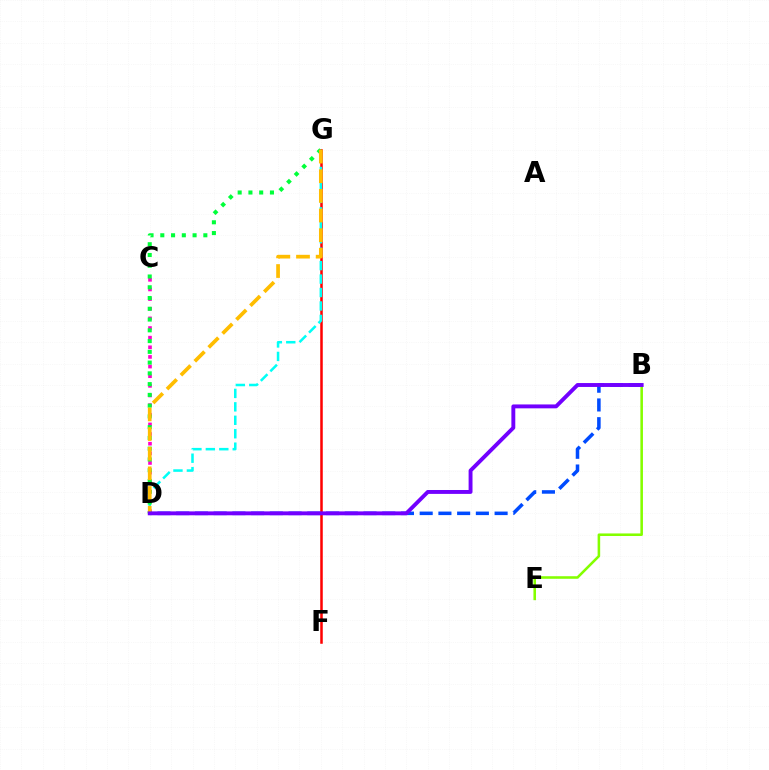{('F', 'G'): [{'color': '#ff0000', 'line_style': 'solid', 'thickness': 1.81}], ('D', 'G'): [{'color': '#00fff6', 'line_style': 'dashed', 'thickness': 1.83}, {'color': '#00ff39', 'line_style': 'dotted', 'thickness': 2.92}, {'color': '#ffbd00', 'line_style': 'dashed', 'thickness': 2.67}], ('C', 'D'): [{'color': '#ff00cf', 'line_style': 'dotted', 'thickness': 2.62}], ('B', 'D'): [{'color': '#004bff', 'line_style': 'dashed', 'thickness': 2.54}, {'color': '#7200ff', 'line_style': 'solid', 'thickness': 2.81}], ('B', 'E'): [{'color': '#84ff00', 'line_style': 'solid', 'thickness': 1.85}]}